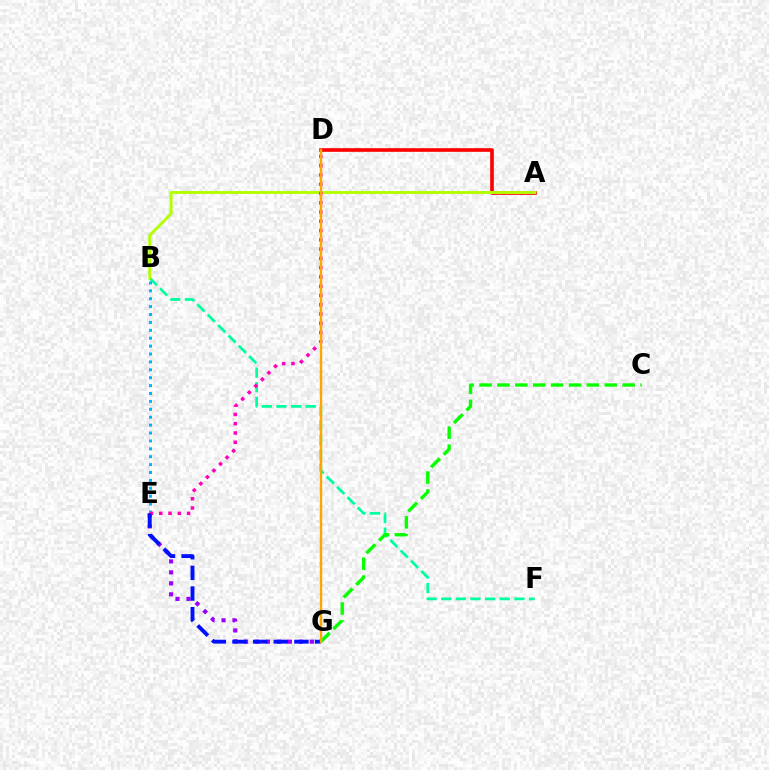{('B', 'F'): [{'color': '#00ff9d', 'line_style': 'dashed', 'thickness': 1.99}], ('A', 'D'): [{'color': '#ff0000', 'line_style': 'solid', 'thickness': 2.63}], ('E', 'G'): [{'color': '#9b00ff', 'line_style': 'dotted', 'thickness': 2.98}, {'color': '#0010ff', 'line_style': 'dashed', 'thickness': 2.8}], ('C', 'G'): [{'color': '#08ff00', 'line_style': 'dashed', 'thickness': 2.43}], ('B', 'E'): [{'color': '#00b5ff', 'line_style': 'dotted', 'thickness': 2.15}], ('A', 'B'): [{'color': '#b3ff00', 'line_style': 'solid', 'thickness': 2.08}], ('D', 'E'): [{'color': '#ff00bd', 'line_style': 'dotted', 'thickness': 2.52}], ('D', 'G'): [{'color': '#ffa500', 'line_style': 'solid', 'thickness': 1.74}]}